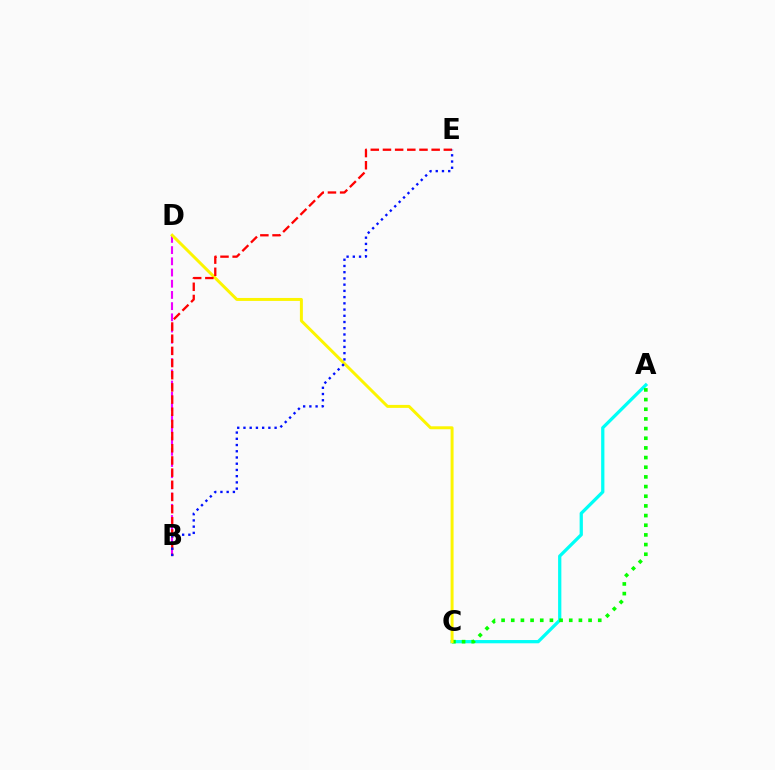{('B', 'D'): [{'color': '#ee00ff', 'line_style': 'dashed', 'thickness': 1.52}], ('A', 'C'): [{'color': '#00fff6', 'line_style': 'solid', 'thickness': 2.34}, {'color': '#08ff00', 'line_style': 'dotted', 'thickness': 2.63}], ('C', 'D'): [{'color': '#fcf500', 'line_style': 'solid', 'thickness': 2.14}], ('B', 'E'): [{'color': '#ff0000', 'line_style': 'dashed', 'thickness': 1.65}, {'color': '#0010ff', 'line_style': 'dotted', 'thickness': 1.69}]}